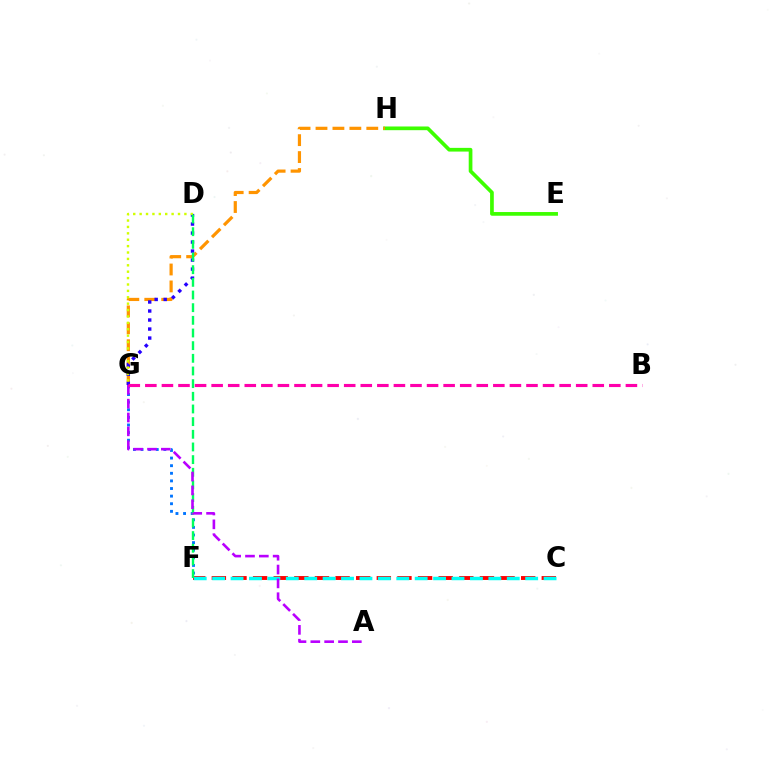{('C', 'F'): [{'color': '#ff0000', 'line_style': 'dashed', 'thickness': 2.8}, {'color': '#00fff6', 'line_style': 'dashed', 'thickness': 2.5}], ('E', 'H'): [{'color': '#3dff00', 'line_style': 'solid', 'thickness': 2.66}], ('G', 'H'): [{'color': '#ff9400', 'line_style': 'dashed', 'thickness': 2.3}], ('D', 'G'): [{'color': '#2500ff', 'line_style': 'dotted', 'thickness': 2.45}, {'color': '#d1ff00', 'line_style': 'dotted', 'thickness': 1.74}], ('F', 'G'): [{'color': '#0074ff', 'line_style': 'dotted', 'thickness': 2.07}], ('D', 'F'): [{'color': '#00ff5c', 'line_style': 'dashed', 'thickness': 1.72}], ('A', 'G'): [{'color': '#b900ff', 'line_style': 'dashed', 'thickness': 1.88}], ('B', 'G'): [{'color': '#ff00ac', 'line_style': 'dashed', 'thickness': 2.25}]}